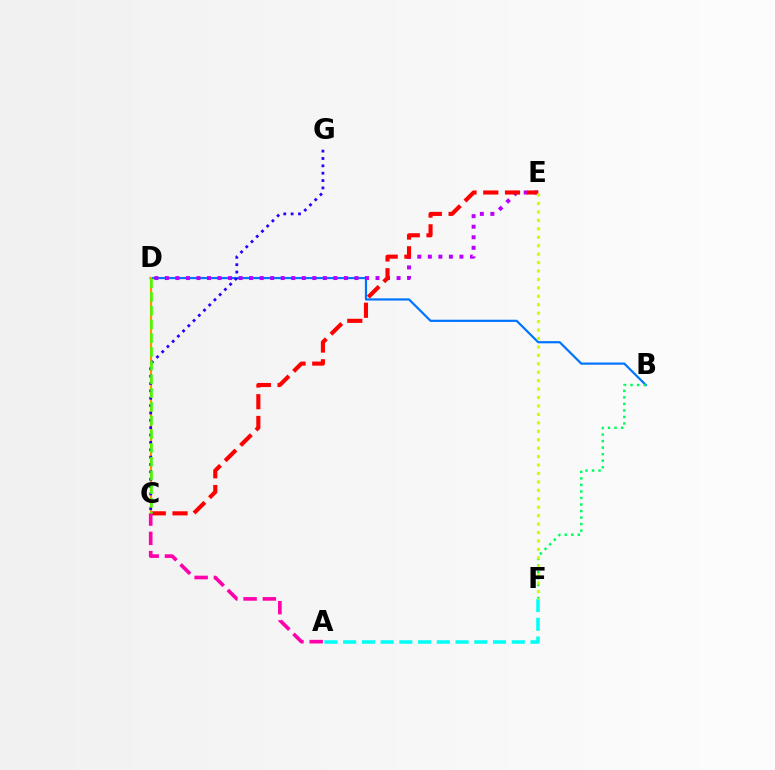{('B', 'D'): [{'color': '#0074ff', 'line_style': 'solid', 'thickness': 1.59}], ('B', 'F'): [{'color': '#00ff5c', 'line_style': 'dotted', 'thickness': 1.77}], ('D', 'E'): [{'color': '#b900ff', 'line_style': 'dotted', 'thickness': 2.86}], ('C', 'E'): [{'color': '#ff0000', 'line_style': 'dashed', 'thickness': 2.95}], ('C', 'D'): [{'color': '#ff9400', 'line_style': 'solid', 'thickness': 1.54}, {'color': '#3dff00', 'line_style': 'dashed', 'thickness': 1.86}], ('A', 'F'): [{'color': '#00fff6', 'line_style': 'dashed', 'thickness': 2.55}], ('A', 'C'): [{'color': '#ff00ac', 'line_style': 'dashed', 'thickness': 2.62}], ('C', 'G'): [{'color': '#2500ff', 'line_style': 'dotted', 'thickness': 2.0}], ('E', 'F'): [{'color': '#d1ff00', 'line_style': 'dotted', 'thickness': 2.29}]}